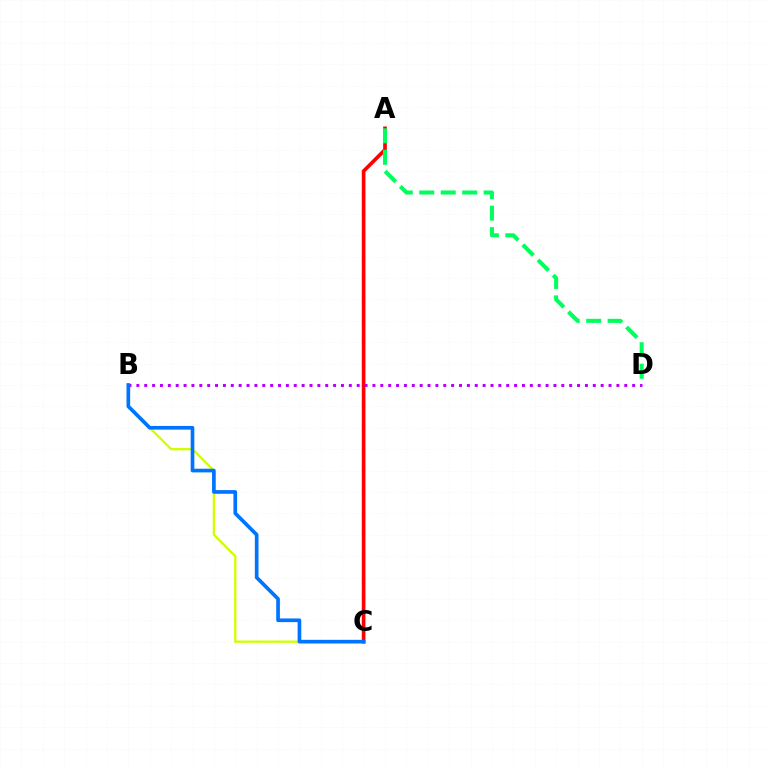{('B', 'C'): [{'color': '#d1ff00', 'line_style': 'solid', 'thickness': 1.68}, {'color': '#0074ff', 'line_style': 'solid', 'thickness': 2.65}], ('A', 'C'): [{'color': '#ff0000', 'line_style': 'solid', 'thickness': 2.63}], ('A', 'D'): [{'color': '#00ff5c', 'line_style': 'dashed', 'thickness': 2.92}], ('B', 'D'): [{'color': '#b900ff', 'line_style': 'dotted', 'thickness': 2.14}]}